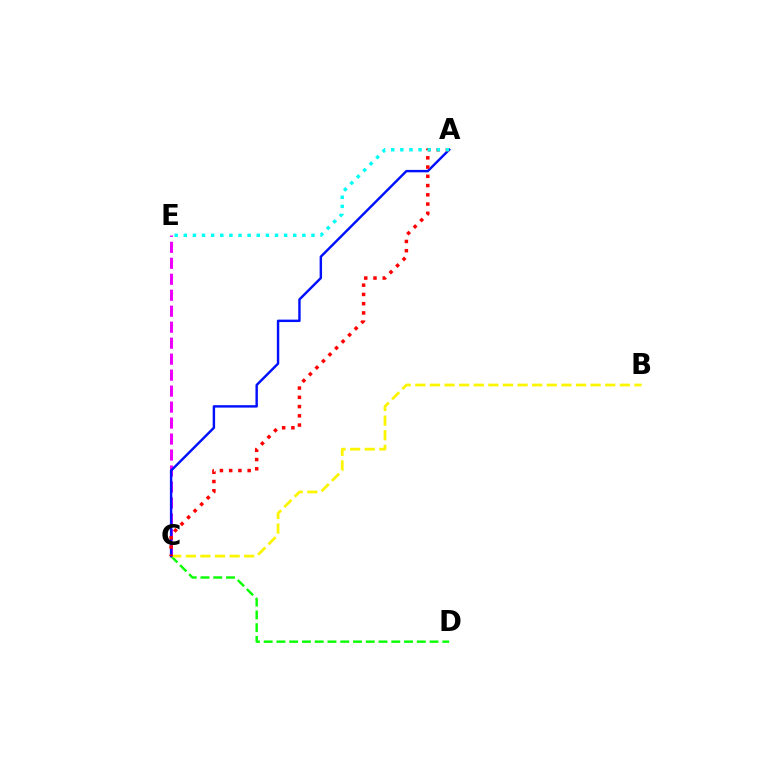{('C', 'D'): [{'color': '#08ff00', 'line_style': 'dashed', 'thickness': 1.73}], ('B', 'C'): [{'color': '#fcf500', 'line_style': 'dashed', 'thickness': 1.98}], ('C', 'E'): [{'color': '#ee00ff', 'line_style': 'dashed', 'thickness': 2.17}], ('A', 'C'): [{'color': '#0010ff', 'line_style': 'solid', 'thickness': 1.75}, {'color': '#ff0000', 'line_style': 'dotted', 'thickness': 2.51}], ('A', 'E'): [{'color': '#00fff6', 'line_style': 'dotted', 'thickness': 2.48}]}